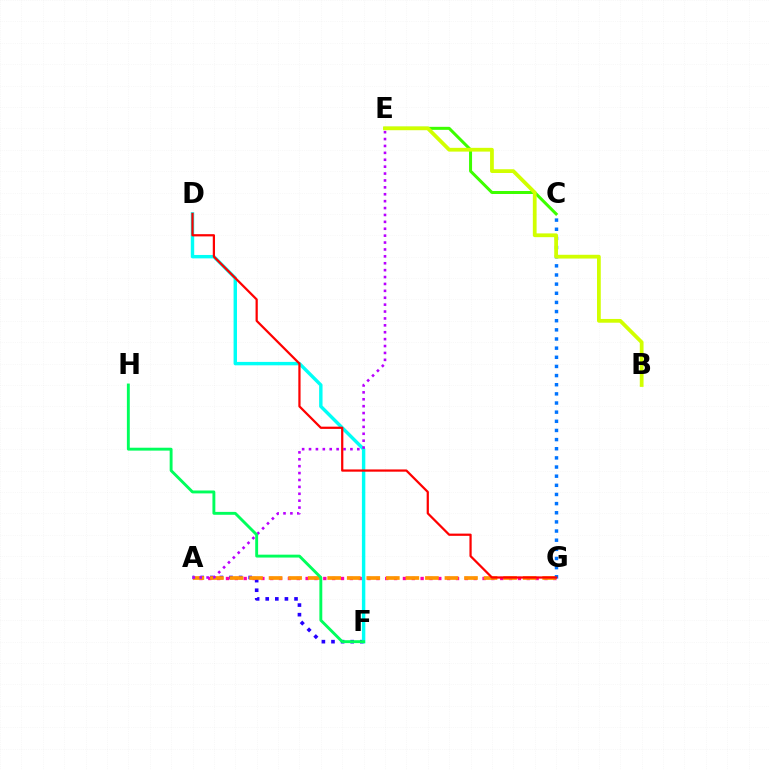{('A', 'F'): [{'color': '#2500ff', 'line_style': 'dotted', 'thickness': 2.61}], ('A', 'G'): [{'color': '#ff00ac', 'line_style': 'dotted', 'thickness': 2.4}, {'color': '#ff9400', 'line_style': 'dashed', 'thickness': 2.66}], ('C', 'E'): [{'color': '#3dff00', 'line_style': 'solid', 'thickness': 2.17}], ('D', 'F'): [{'color': '#00fff6', 'line_style': 'solid', 'thickness': 2.46}], ('C', 'G'): [{'color': '#0074ff', 'line_style': 'dotted', 'thickness': 2.48}], ('A', 'E'): [{'color': '#b900ff', 'line_style': 'dotted', 'thickness': 1.87}], ('B', 'E'): [{'color': '#d1ff00', 'line_style': 'solid', 'thickness': 2.71}], ('D', 'G'): [{'color': '#ff0000', 'line_style': 'solid', 'thickness': 1.61}], ('F', 'H'): [{'color': '#00ff5c', 'line_style': 'solid', 'thickness': 2.09}]}